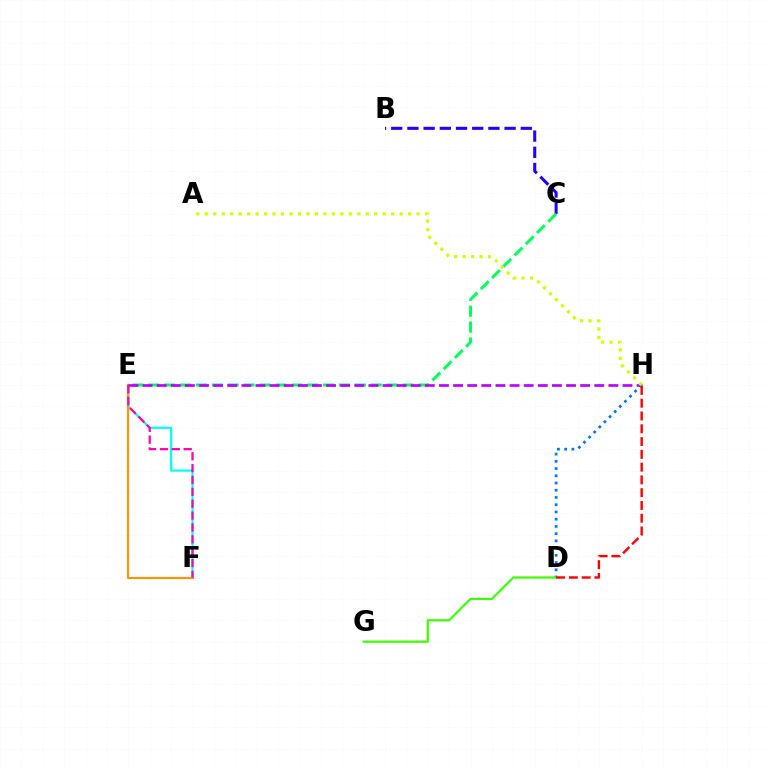{('E', 'F'): [{'color': '#00fff6', 'line_style': 'solid', 'thickness': 1.59}, {'color': '#ff9400', 'line_style': 'solid', 'thickness': 1.56}, {'color': '#ff00ac', 'line_style': 'dashed', 'thickness': 1.61}], ('B', 'C'): [{'color': '#2500ff', 'line_style': 'dashed', 'thickness': 2.2}], ('C', 'E'): [{'color': '#00ff5c', 'line_style': 'dashed', 'thickness': 2.16}], ('E', 'H'): [{'color': '#b900ff', 'line_style': 'dashed', 'thickness': 1.92}], ('D', 'H'): [{'color': '#0074ff', 'line_style': 'dotted', 'thickness': 1.96}, {'color': '#ff0000', 'line_style': 'dashed', 'thickness': 1.74}], ('A', 'H'): [{'color': '#d1ff00', 'line_style': 'dotted', 'thickness': 2.3}], ('D', 'G'): [{'color': '#3dff00', 'line_style': 'solid', 'thickness': 1.59}]}